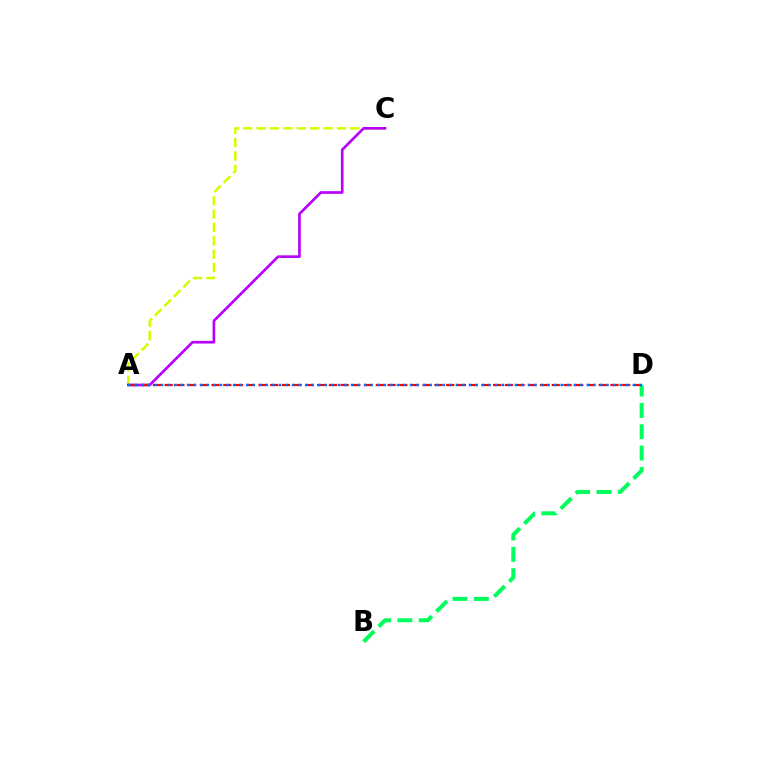{('A', 'C'): [{'color': '#d1ff00', 'line_style': 'dashed', 'thickness': 1.82}, {'color': '#b900ff', 'line_style': 'solid', 'thickness': 1.92}], ('B', 'D'): [{'color': '#00ff5c', 'line_style': 'dashed', 'thickness': 2.9}], ('A', 'D'): [{'color': '#ff0000', 'line_style': 'dashed', 'thickness': 1.59}, {'color': '#0074ff', 'line_style': 'dotted', 'thickness': 1.78}]}